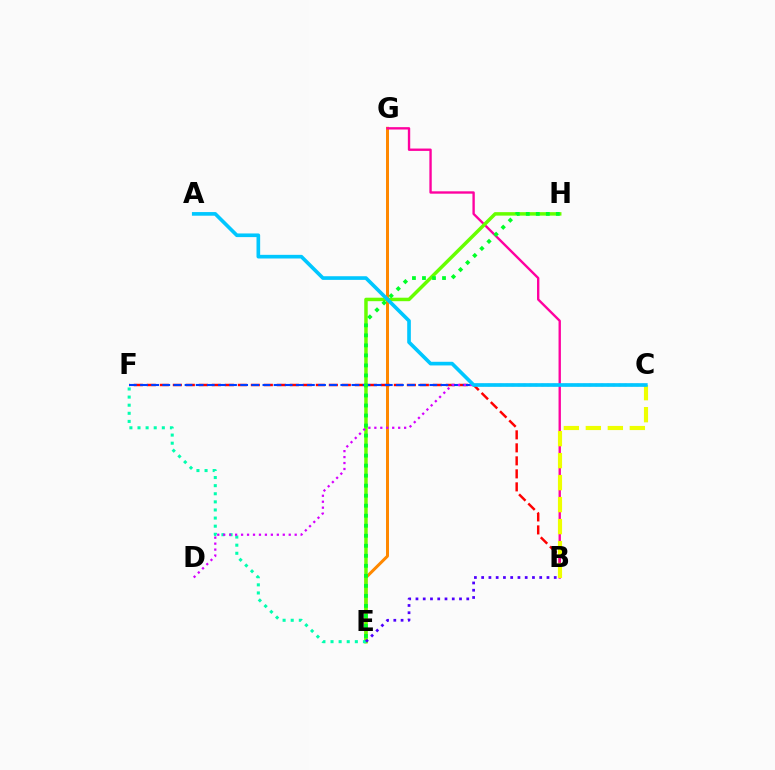{('E', 'G'): [{'color': '#ff8800', 'line_style': 'solid', 'thickness': 2.16}], ('B', 'F'): [{'color': '#ff0000', 'line_style': 'dashed', 'thickness': 1.77}], ('B', 'G'): [{'color': '#ff00a0', 'line_style': 'solid', 'thickness': 1.7}], ('E', 'H'): [{'color': '#66ff00', 'line_style': 'solid', 'thickness': 2.51}, {'color': '#00ff27', 'line_style': 'dotted', 'thickness': 2.72}], ('B', 'C'): [{'color': '#eeff00', 'line_style': 'dashed', 'thickness': 2.99}], ('C', 'F'): [{'color': '#003fff', 'line_style': 'dashed', 'thickness': 1.51}], ('E', 'F'): [{'color': '#00ffaf', 'line_style': 'dotted', 'thickness': 2.2}], ('C', 'D'): [{'color': '#d600ff', 'line_style': 'dotted', 'thickness': 1.62}], ('B', 'E'): [{'color': '#4f00ff', 'line_style': 'dotted', 'thickness': 1.97}], ('A', 'C'): [{'color': '#00c7ff', 'line_style': 'solid', 'thickness': 2.63}]}